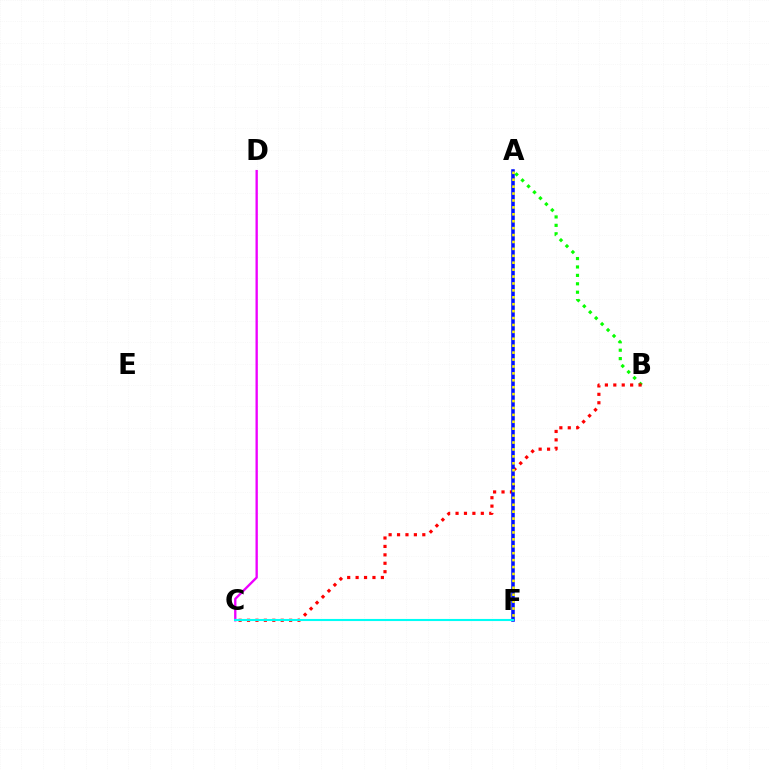{('A', 'B'): [{'color': '#08ff00', 'line_style': 'dotted', 'thickness': 2.29}], ('B', 'C'): [{'color': '#ff0000', 'line_style': 'dotted', 'thickness': 2.29}], ('A', 'F'): [{'color': '#0010ff', 'line_style': 'solid', 'thickness': 2.55}, {'color': '#fcf500', 'line_style': 'dotted', 'thickness': 1.88}], ('C', 'D'): [{'color': '#ee00ff', 'line_style': 'solid', 'thickness': 1.68}], ('C', 'F'): [{'color': '#00fff6', 'line_style': 'solid', 'thickness': 1.51}]}